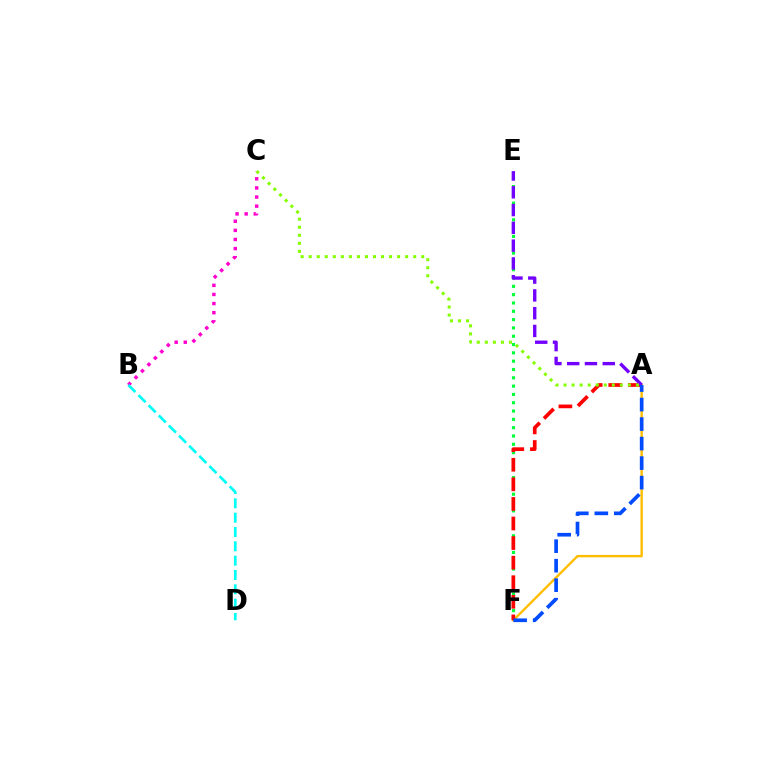{('E', 'F'): [{'color': '#00ff39', 'line_style': 'dotted', 'thickness': 2.26}], ('B', 'C'): [{'color': '#ff00cf', 'line_style': 'dotted', 'thickness': 2.48}], ('A', 'F'): [{'color': '#ffbd00', 'line_style': 'solid', 'thickness': 1.73}, {'color': '#ff0000', 'line_style': 'dashed', 'thickness': 2.66}, {'color': '#004bff', 'line_style': 'dashed', 'thickness': 2.65}], ('A', 'E'): [{'color': '#7200ff', 'line_style': 'dashed', 'thickness': 2.42}], ('A', 'C'): [{'color': '#84ff00', 'line_style': 'dotted', 'thickness': 2.18}], ('B', 'D'): [{'color': '#00fff6', 'line_style': 'dashed', 'thickness': 1.95}]}